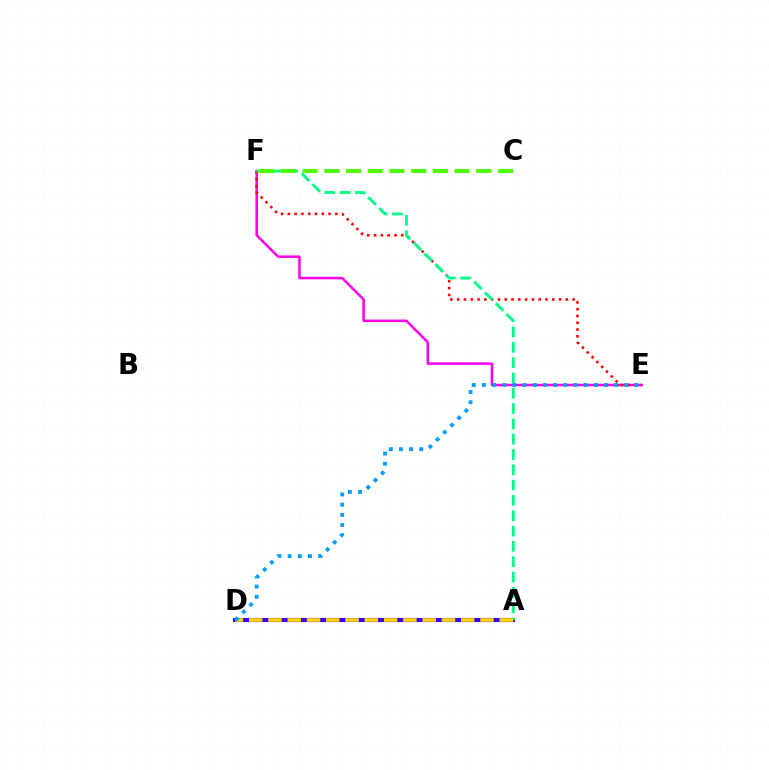{('A', 'D'): [{'color': '#3700ff', 'line_style': 'solid', 'thickness': 2.96}, {'color': '#ffd500', 'line_style': 'dashed', 'thickness': 2.62}], ('E', 'F'): [{'color': '#ff00ed', 'line_style': 'solid', 'thickness': 1.81}, {'color': '#ff0000', 'line_style': 'dotted', 'thickness': 1.85}], ('A', 'F'): [{'color': '#00ff86', 'line_style': 'dashed', 'thickness': 2.08}], ('D', 'E'): [{'color': '#009eff', 'line_style': 'dotted', 'thickness': 2.76}], ('C', 'F'): [{'color': '#4fff00', 'line_style': 'dashed', 'thickness': 2.95}]}